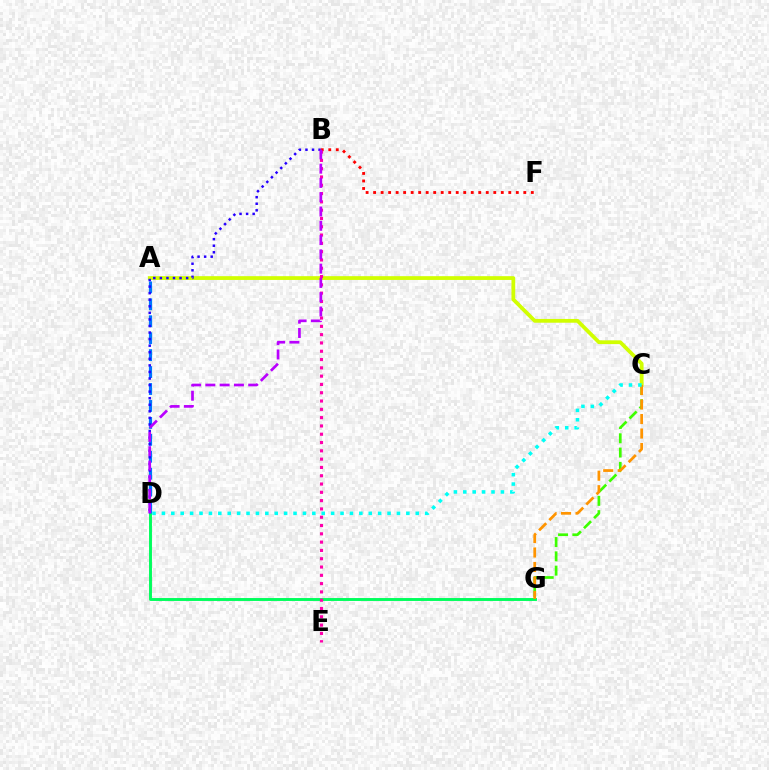{('D', 'G'): [{'color': '#00ff5c', 'line_style': 'solid', 'thickness': 2.1}], ('A', 'D'): [{'color': '#0074ff', 'line_style': 'dashed', 'thickness': 2.3}], ('A', 'C'): [{'color': '#d1ff00', 'line_style': 'solid', 'thickness': 2.72}], ('B', 'D'): [{'color': '#2500ff', 'line_style': 'dotted', 'thickness': 1.78}, {'color': '#b900ff', 'line_style': 'dashed', 'thickness': 1.94}], ('B', 'F'): [{'color': '#ff0000', 'line_style': 'dotted', 'thickness': 2.04}], ('B', 'E'): [{'color': '#ff00ac', 'line_style': 'dotted', 'thickness': 2.25}], ('C', 'G'): [{'color': '#3dff00', 'line_style': 'dashed', 'thickness': 1.94}, {'color': '#ff9400', 'line_style': 'dashed', 'thickness': 1.97}], ('C', 'D'): [{'color': '#00fff6', 'line_style': 'dotted', 'thickness': 2.55}]}